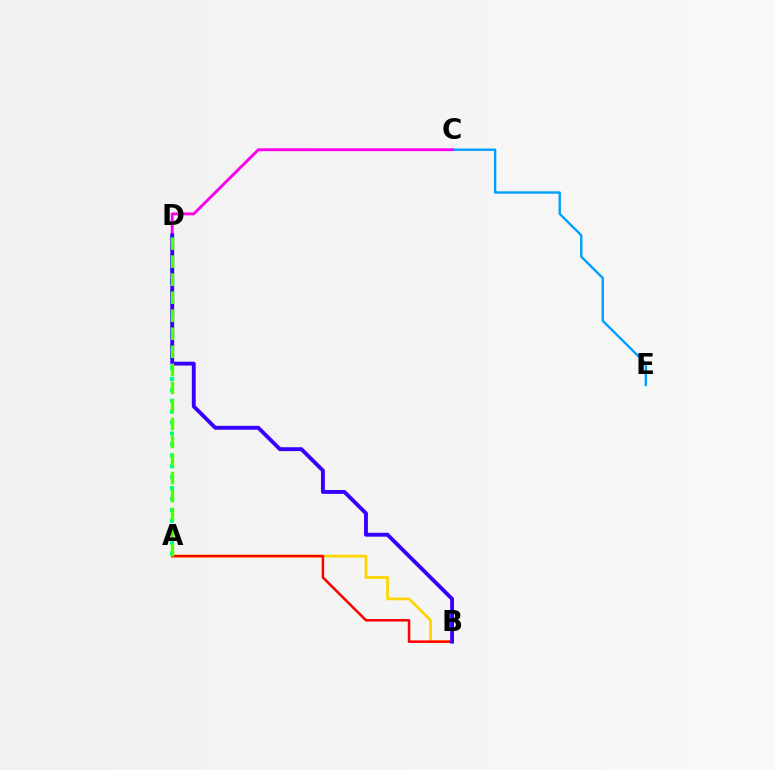{('A', 'B'): [{'color': '#ffd500', 'line_style': 'solid', 'thickness': 2.0}, {'color': '#ff0000', 'line_style': 'solid', 'thickness': 1.81}], ('C', 'E'): [{'color': '#009eff', 'line_style': 'solid', 'thickness': 1.71}], ('C', 'D'): [{'color': '#ff00ed', 'line_style': 'solid', 'thickness': 2.07}], ('A', 'D'): [{'color': '#00ff86', 'line_style': 'dotted', 'thickness': 2.97}, {'color': '#4fff00', 'line_style': 'dashed', 'thickness': 2.45}], ('B', 'D'): [{'color': '#3700ff', 'line_style': 'solid', 'thickness': 2.79}]}